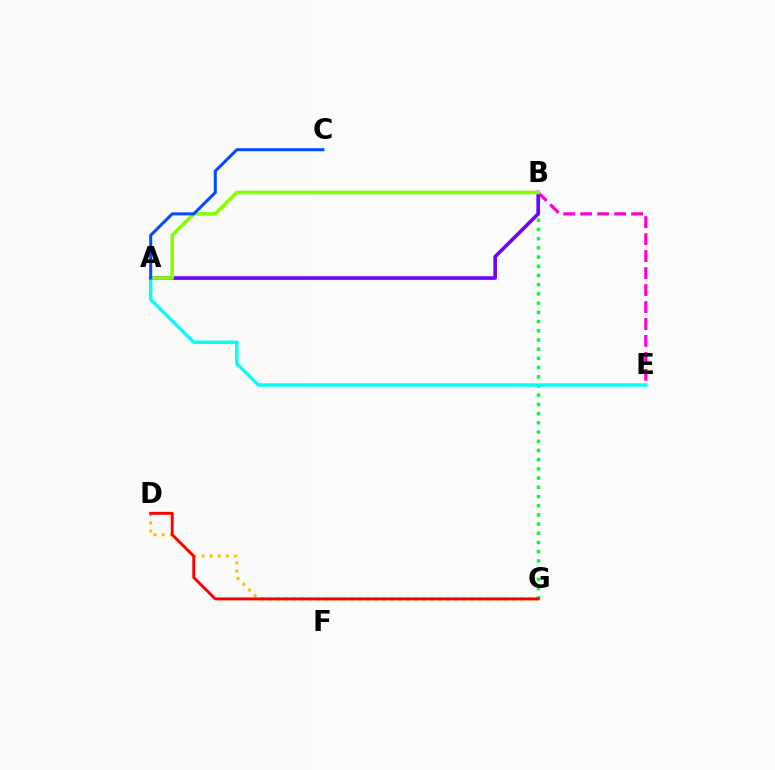{('B', 'E'): [{'color': '#ff00cf', 'line_style': 'dashed', 'thickness': 2.31}], ('B', 'G'): [{'color': '#00ff39', 'line_style': 'dotted', 'thickness': 2.5}], ('A', 'B'): [{'color': '#7200ff', 'line_style': 'solid', 'thickness': 2.61}, {'color': '#84ff00', 'line_style': 'solid', 'thickness': 2.56}], ('A', 'E'): [{'color': '#00fff6', 'line_style': 'solid', 'thickness': 2.46}], ('D', 'G'): [{'color': '#ffbd00', 'line_style': 'dotted', 'thickness': 2.2}, {'color': '#ff0000', 'line_style': 'solid', 'thickness': 2.11}], ('A', 'C'): [{'color': '#004bff', 'line_style': 'solid', 'thickness': 2.17}]}